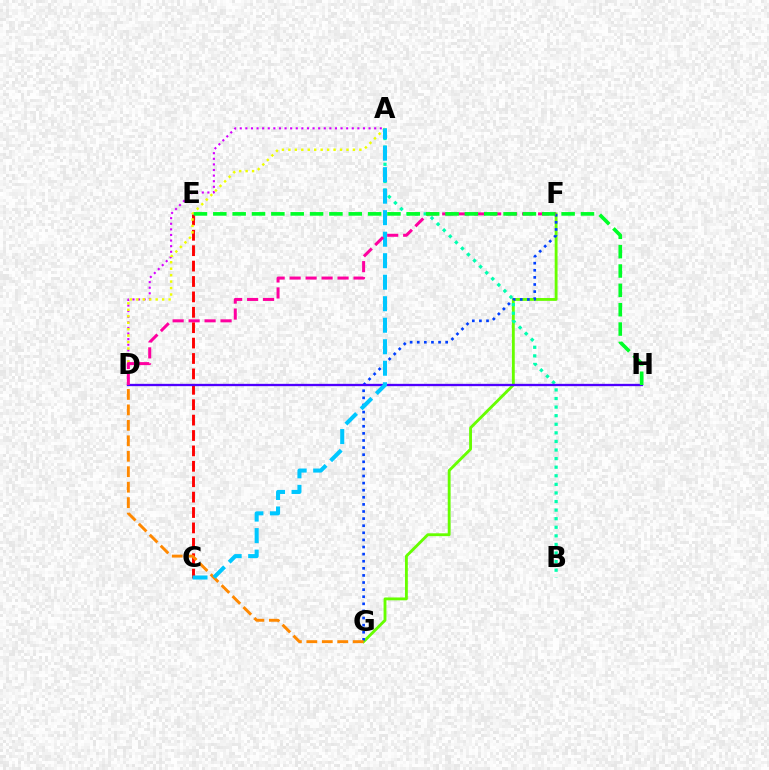{('A', 'D'): [{'color': '#d600ff', 'line_style': 'dotted', 'thickness': 1.52}, {'color': '#eeff00', 'line_style': 'dotted', 'thickness': 1.75}], ('C', 'E'): [{'color': '#ff0000', 'line_style': 'dashed', 'thickness': 2.09}], ('F', 'G'): [{'color': '#66ff00', 'line_style': 'solid', 'thickness': 2.05}, {'color': '#003fff', 'line_style': 'dotted', 'thickness': 1.93}], ('A', 'B'): [{'color': '#00ffaf', 'line_style': 'dotted', 'thickness': 2.33}], ('D', 'H'): [{'color': '#4f00ff', 'line_style': 'solid', 'thickness': 1.67}], ('D', 'G'): [{'color': '#ff8800', 'line_style': 'dashed', 'thickness': 2.1}], ('A', 'C'): [{'color': '#00c7ff', 'line_style': 'dashed', 'thickness': 2.92}], ('D', 'F'): [{'color': '#ff00a0', 'line_style': 'dashed', 'thickness': 2.17}], ('E', 'H'): [{'color': '#00ff27', 'line_style': 'dashed', 'thickness': 2.63}]}